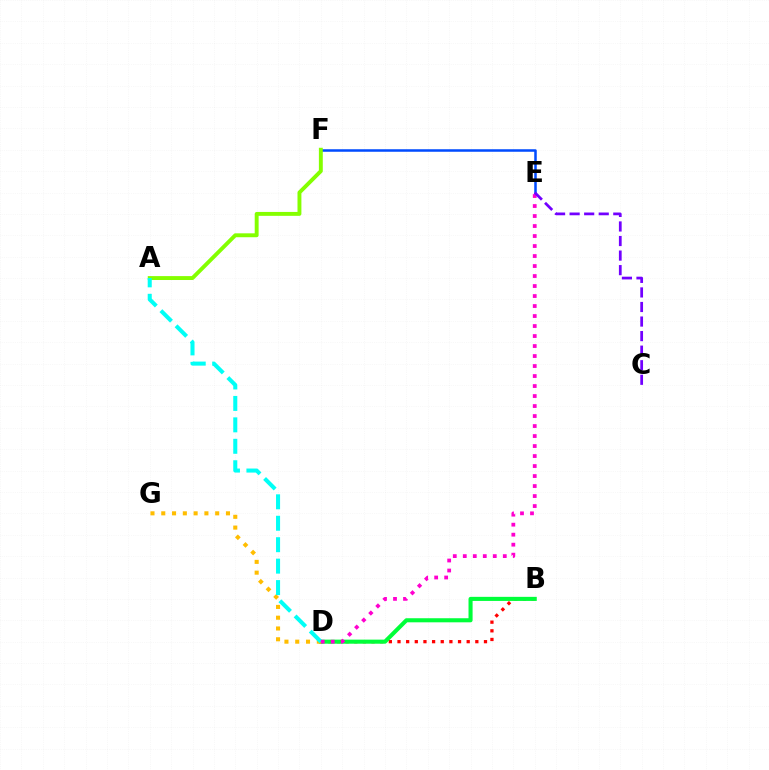{('E', 'F'): [{'color': '#004bff', 'line_style': 'solid', 'thickness': 1.81}], ('B', 'D'): [{'color': '#ff0000', 'line_style': 'dotted', 'thickness': 2.35}, {'color': '#00ff39', 'line_style': 'solid', 'thickness': 2.94}], ('A', 'F'): [{'color': '#84ff00', 'line_style': 'solid', 'thickness': 2.81}], ('D', 'G'): [{'color': '#ffbd00', 'line_style': 'dotted', 'thickness': 2.93}], ('A', 'D'): [{'color': '#00fff6', 'line_style': 'dashed', 'thickness': 2.91}], ('D', 'E'): [{'color': '#ff00cf', 'line_style': 'dotted', 'thickness': 2.72}], ('C', 'E'): [{'color': '#7200ff', 'line_style': 'dashed', 'thickness': 1.98}]}